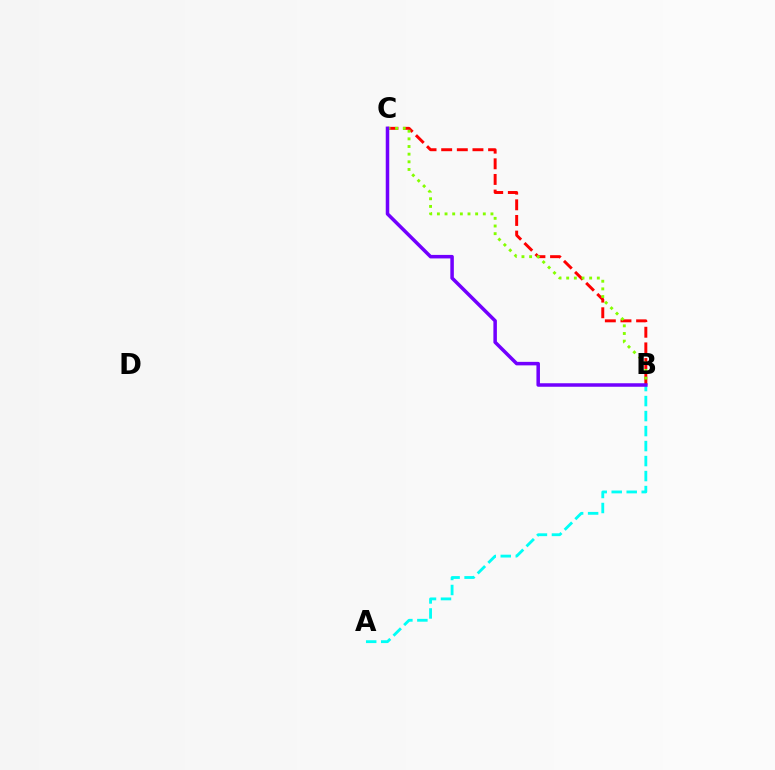{('B', 'C'): [{'color': '#ff0000', 'line_style': 'dashed', 'thickness': 2.12}, {'color': '#84ff00', 'line_style': 'dotted', 'thickness': 2.08}, {'color': '#7200ff', 'line_style': 'solid', 'thickness': 2.53}], ('A', 'B'): [{'color': '#00fff6', 'line_style': 'dashed', 'thickness': 2.04}]}